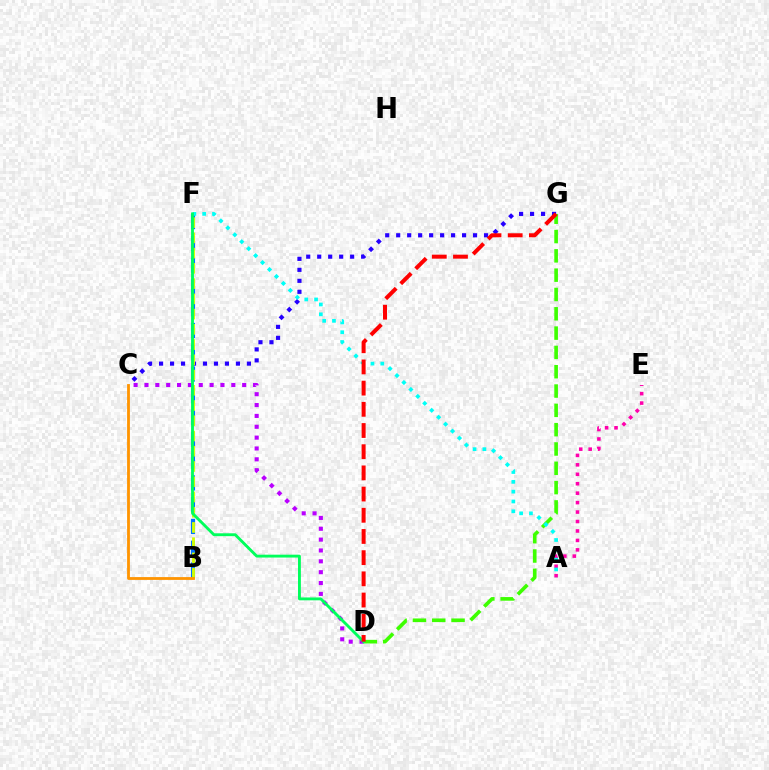{('B', 'F'): [{'color': '#0074ff', 'line_style': 'dashed', 'thickness': 2.96}, {'color': '#d1ff00', 'line_style': 'dashed', 'thickness': 2.07}], ('D', 'G'): [{'color': '#3dff00', 'line_style': 'dashed', 'thickness': 2.62}, {'color': '#ff0000', 'line_style': 'dashed', 'thickness': 2.88}], ('A', 'E'): [{'color': '#ff00ac', 'line_style': 'dotted', 'thickness': 2.57}], ('C', 'D'): [{'color': '#b900ff', 'line_style': 'dotted', 'thickness': 2.95}], ('C', 'G'): [{'color': '#2500ff', 'line_style': 'dotted', 'thickness': 2.98}], ('A', 'F'): [{'color': '#00fff6', 'line_style': 'dotted', 'thickness': 2.67}], ('D', 'F'): [{'color': '#00ff5c', 'line_style': 'solid', 'thickness': 2.06}], ('B', 'C'): [{'color': '#ff9400', 'line_style': 'solid', 'thickness': 2.02}]}